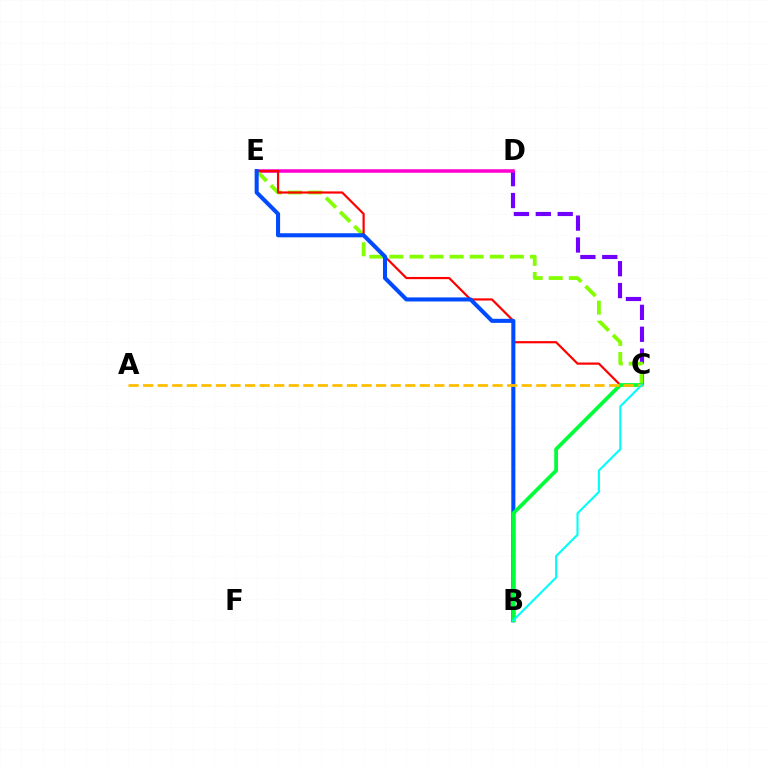{('C', 'D'): [{'color': '#7200ff', 'line_style': 'dashed', 'thickness': 2.97}], ('D', 'E'): [{'color': '#ff00cf', 'line_style': 'solid', 'thickness': 2.54}], ('C', 'E'): [{'color': '#84ff00', 'line_style': 'dashed', 'thickness': 2.73}, {'color': '#ff0000', 'line_style': 'solid', 'thickness': 1.58}], ('B', 'E'): [{'color': '#004bff', 'line_style': 'solid', 'thickness': 2.93}], ('B', 'C'): [{'color': '#00ff39', 'line_style': 'solid', 'thickness': 2.71}, {'color': '#00fff6', 'line_style': 'solid', 'thickness': 1.52}], ('A', 'C'): [{'color': '#ffbd00', 'line_style': 'dashed', 'thickness': 1.98}]}